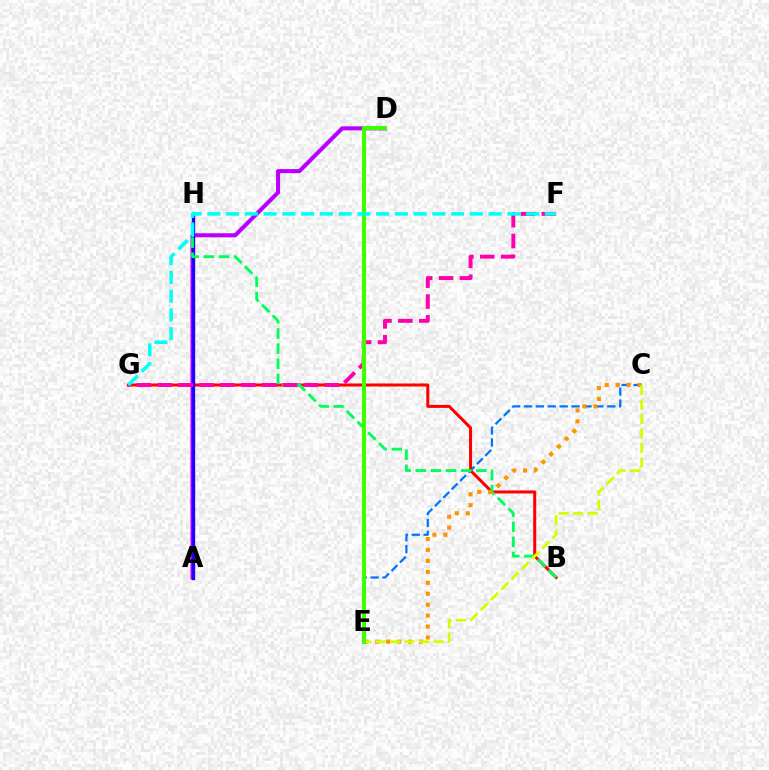{('C', 'E'): [{'color': '#0074ff', 'line_style': 'dashed', 'thickness': 1.62}, {'color': '#ff9400', 'line_style': 'dotted', 'thickness': 2.97}, {'color': '#d1ff00', 'line_style': 'dashed', 'thickness': 1.97}], ('B', 'G'): [{'color': '#ff0000', 'line_style': 'solid', 'thickness': 2.18}], ('A', 'D'): [{'color': '#b900ff', 'line_style': 'solid', 'thickness': 2.92}], ('A', 'H'): [{'color': '#2500ff', 'line_style': 'solid', 'thickness': 2.42}], ('B', 'H'): [{'color': '#00ff5c', 'line_style': 'dashed', 'thickness': 2.06}], ('F', 'G'): [{'color': '#ff00ac', 'line_style': 'dashed', 'thickness': 2.83}, {'color': '#00fff6', 'line_style': 'dashed', 'thickness': 2.55}], ('D', 'E'): [{'color': '#3dff00', 'line_style': 'solid', 'thickness': 2.91}]}